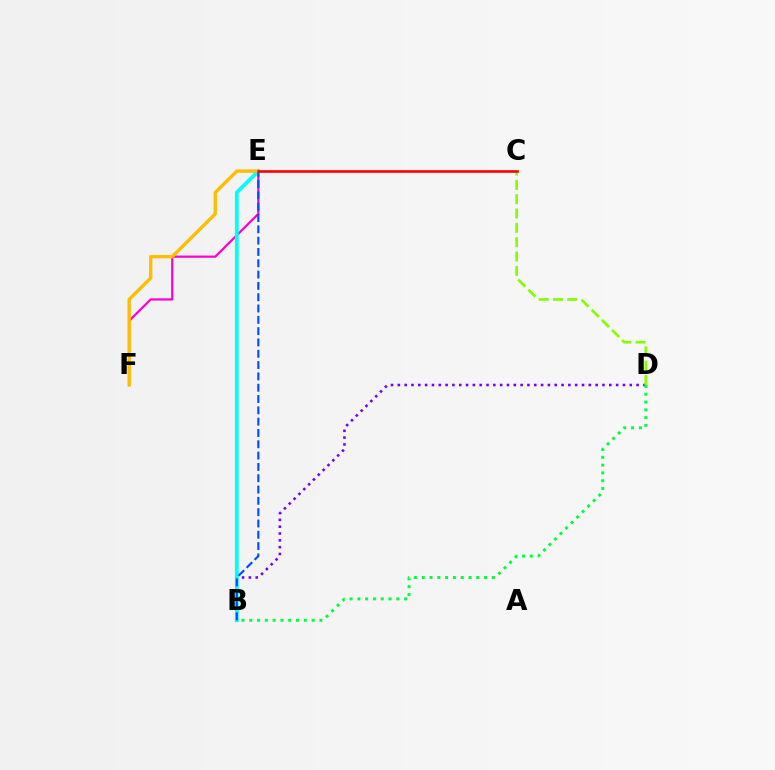{('E', 'F'): [{'color': '#ff00cf', 'line_style': 'solid', 'thickness': 1.6}, {'color': '#ffbd00', 'line_style': 'solid', 'thickness': 2.42}], ('B', 'D'): [{'color': '#7200ff', 'line_style': 'dotted', 'thickness': 1.85}, {'color': '#00ff39', 'line_style': 'dotted', 'thickness': 2.12}], ('B', 'E'): [{'color': '#00fff6', 'line_style': 'solid', 'thickness': 2.71}, {'color': '#004bff', 'line_style': 'dashed', 'thickness': 1.54}], ('C', 'D'): [{'color': '#84ff00', 'line_style': 'dashed', 'thickness': 1.95}], ('C', 'E'): [{'color': '#ff0000', 'line_style': 'solid', 'thickness': 1.91}]}